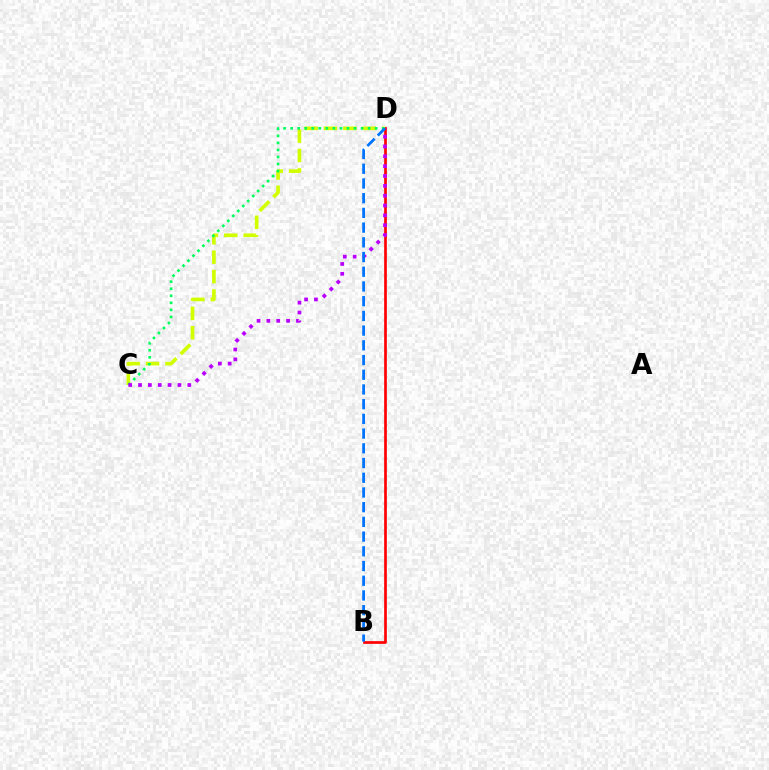{('B', 'D'): [{'color': '#ff0000', 'line_style': 'solid', 'thickness': 1.94}, {'color': '#0074ff', 'line_style': 'dashed', 'thickness': 2.0}], ('C', 'D'): [{'color': '#d1ff00', 'line_style': 'dashed', 'thickness': 2.64}, {'color': '#00ff5c', 'line_style': 'dotted', 'thickness': 1.91}, {'color': '#b900ff', 'line_style': 'dotted', 'thickness': 2.68}]}